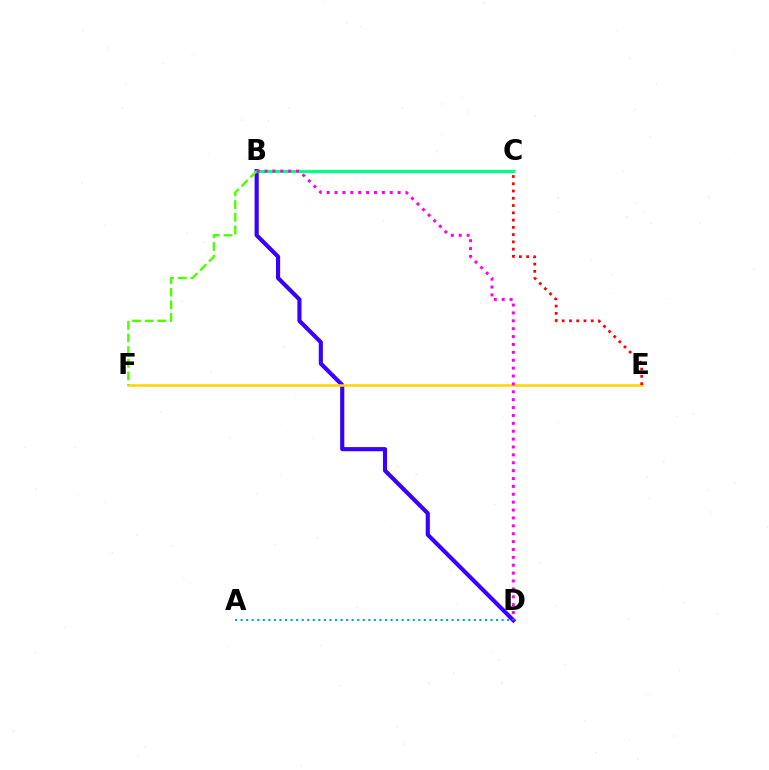{('B', 'D'): [{'color': '#3700ff', 'line_style': 'solid', 'thickness': 2.97}, {'color': '#ff00ed', 'line_style': 'dotted', 'thickness': 2.14}], ('B', 'C'): [{'color': '#00ff86', 'line_style': 'solid', 'thickness': 2.27}], ('E', 'F'): [{'color': '#ffd500', 'line_style': 'solid', 'thickness': 1.82}], ('C', 'E'): [{'color': '#ff0000', 'line_style': 'dotted', 'thickness': 1.97}], ('B', 'F'): [{'color': '#4fff00', 'line_style': 'dashed', 'thickness': 1.72}], ('A', 'D'): [{'color': '#009eff', 'line_style': 'dotted', 'thickness': 1.51}]}